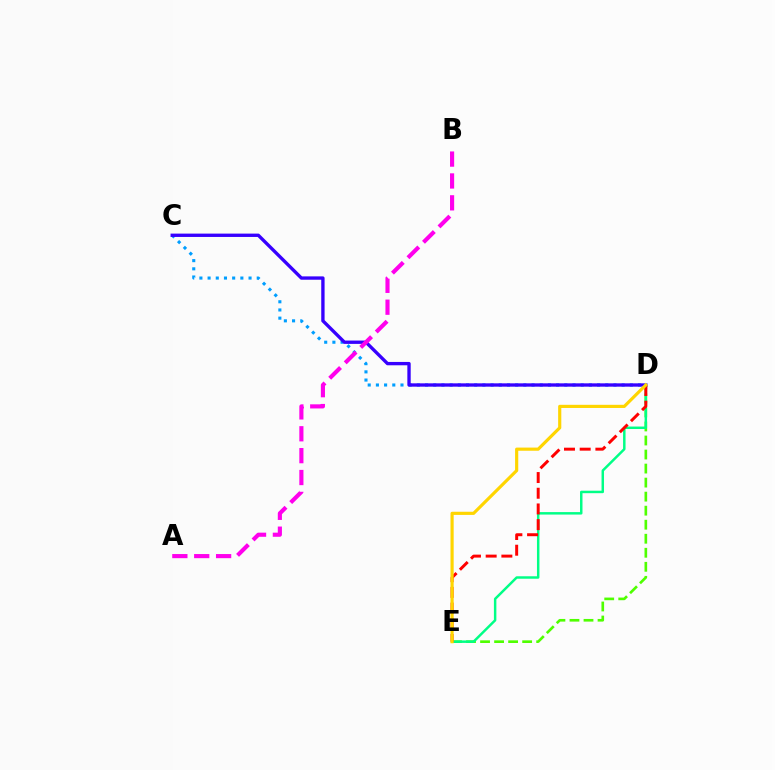{('D', 'E'): [{'color': '#4fff00', 'line_style': 'dashed', 'thickness': 1.91}, {'color': '#00ff86', 'line_style': 'solid', 'thickness': 1.78}, {'color': '#ff0000', 'line_style': 'dashed', 'thickness': 2.13}, {'color': '#ffd500', 'line_style': 'solid', 'thickness': 2.28}], ('C', 'D'): [{'color': '#009eff', 'line_style': 'dotted', 'thickness': 2.23}, {'color': '#3700ff', 'line_style': 'solid', 'thickness': 2.41}], ('A', 'B'): [{'color': '#ff00ed', 'line_style': 'dashed', 'thickness': 2.97}]}